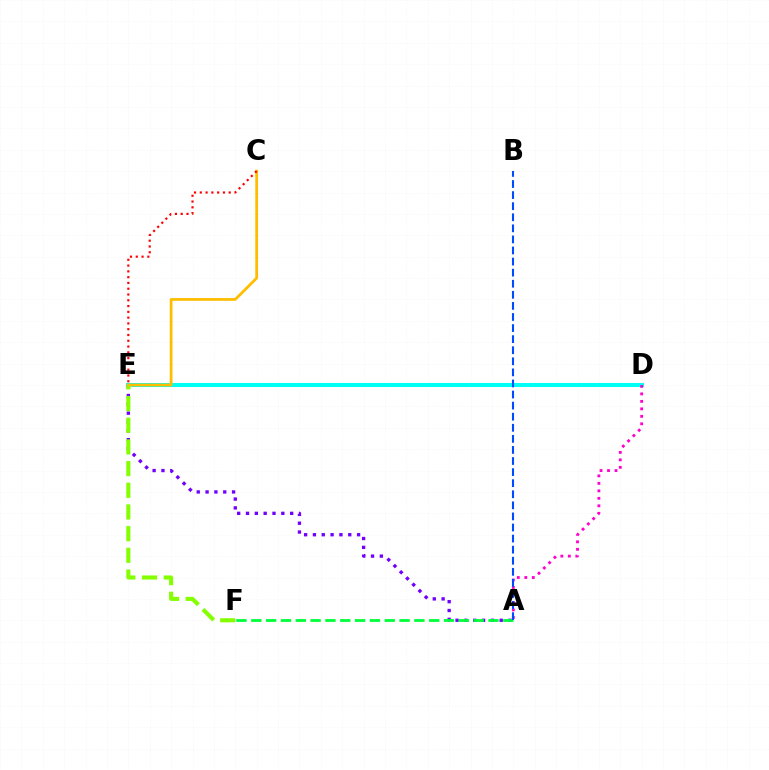{('D', 'E'): [{'color': '#00fff6', 'line_style': 'solid', 'thickness': 2.9}], ('A', 'E'): [{'color': '#7200ff', 'line_style': 'dotted', 'thickness': 2.4}], ('E', 'F'): [{'color': '#84ff00', 'line_style': 'dashed', 'thickness': 2.95}], ('C', 'E'): [{'color': '#ffbd00', 'line_style': 'solid', 'thickness': 1.99}, {'color': '#ff0000', 'line_style': 'dotted', 'thickness': 1.57}], ('A', 'D'): [{'color': '#ff00cf', 'line_style': 'dotted', 'thickness': 2.03}], ('A', 'F'): [{'color': '#00ff39', 'line_style': 'dashed', 'thickness': 2.01}], ('A', 'B'): [{'color': '#004bff', 'line_style': 'dashed', 'thickness': 1.51}]}